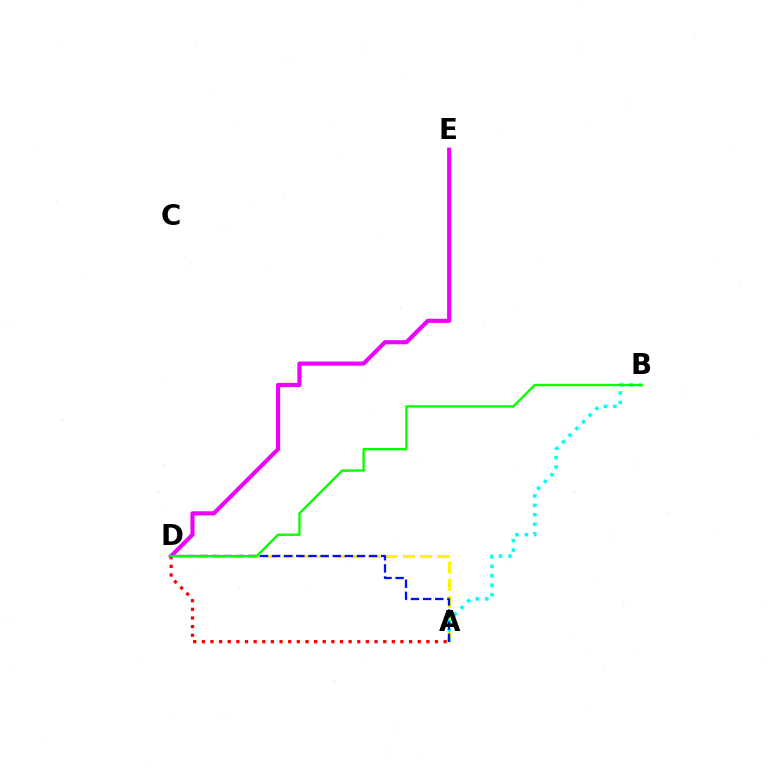{('A', 'D'): [{'color': '#fcf500', 'line_style': 'dashed', 'thickness': 2.34}, {'color': '#0010ff', 'line_style': 'dashed', 'thickness': 1.65}, {'color': '#ff0000', 'line_style': 'dotted', 'thickness': 2.35}], ('A', 'B'): [{'color': '#00fff6', 'line_style': 'dotted', 'thickness': 2.56}], ('D', 'E'): [{'color': '#ee00ff', 'line_style': 'solid', 'thickness': 2.99}], ('B', 'D'): [{'color': '#08ff00', 'line_style': 'solid', 'thickness': 1.69}]}